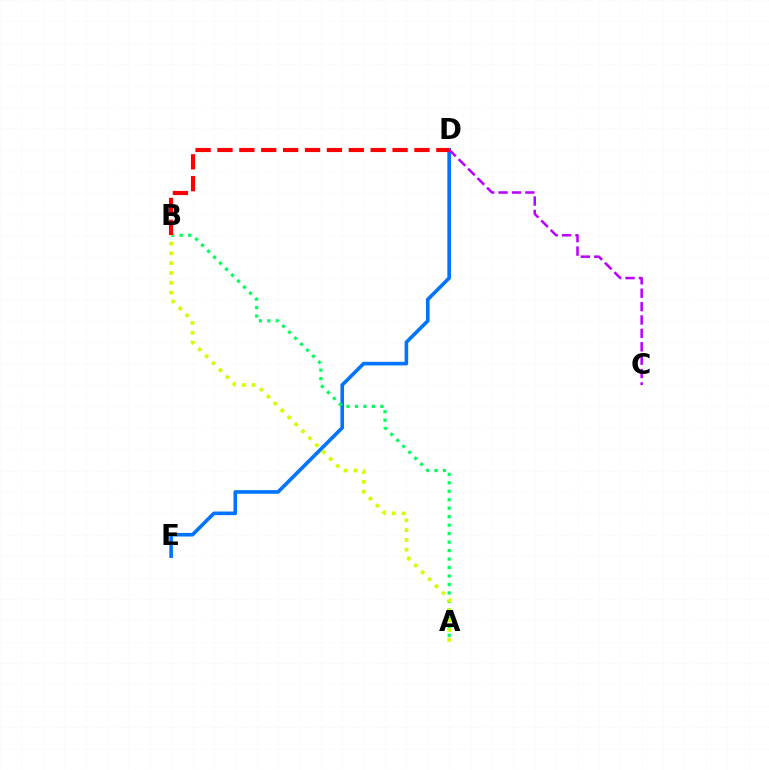{('D', 'E'): [{'color': '#0074ff', 'line_style': 'solid', 'thickness': 2.6}], ('A', 'B'): [{'color': '#00ff5c', 'line_style': 'dotted', 'thickness': 2.3}, {'color': '#d1ff00', 'line_style': 'dotted', 'thickness': 2.66}], ('B', 'D'): [{'color': '#ff0000', 'line_style': 'dashed', 'thickness': 2.97}], ('C', 'D'): [{'color': '#b900ff', 'line_style': 'dashed', 'thickness': 1.82}]}